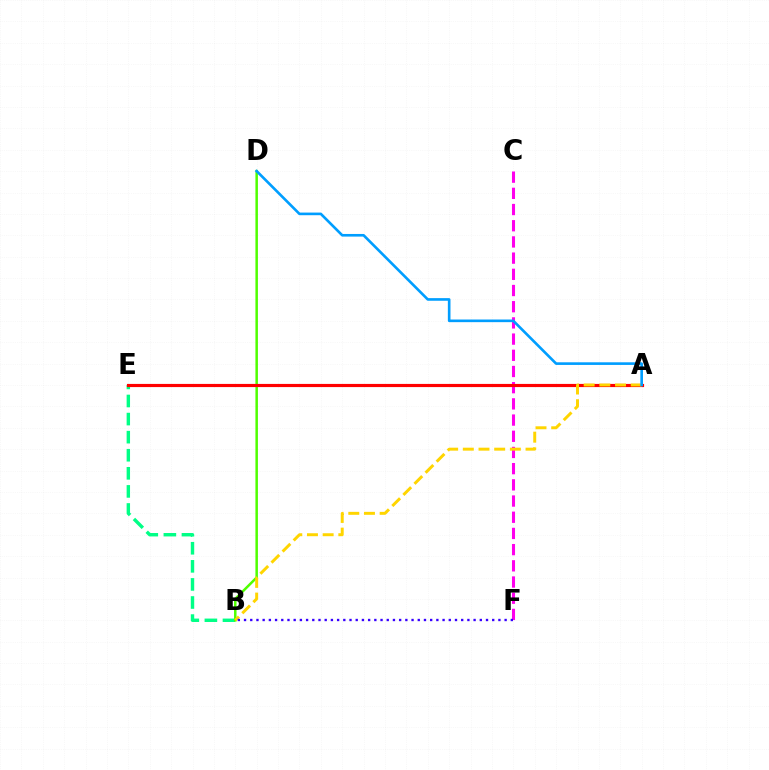{('C', 'F'): [{'color': '#ff00ed', 'line_style': 'dashed', 'thickness': 2.2}], ('B', 'E'): [{'color': '#00ff86', 'line_style': 'dashed', 'thickness': 2.46}], ('B', 'D'): [{'color': '#4fff00', 'line_style': 'solid', 'thickness': 1.8}], ('A', 'E'): [{'color': '#ff0000', 'line_style': 'solid', 'thickness': 2.28}], ('A', 'B'): [{'color': '#ffd500', 'line_style': 'dashed', 'thickness': 2.13}], ('A', 'D'): [{'color': '#009eff', 'line_style': 'solid', 'thickness': 1.9}], ('B', 'F'): [{'color': '#3700ff', 'line_style': 'dotted', 'thickness': 1.69}]}